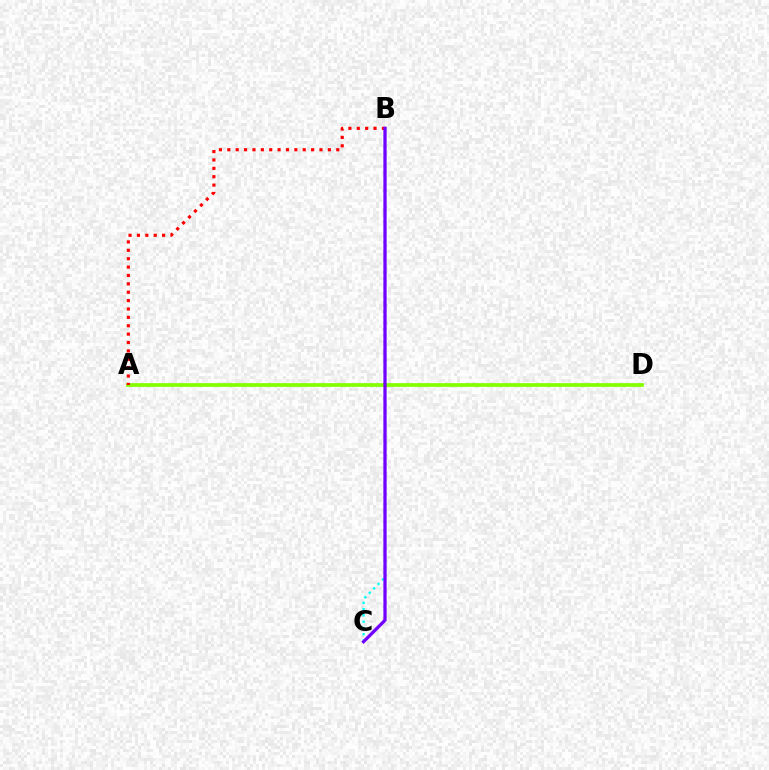{('B', 'C'): [{'color': '#00fff6', 'line_style': 'dotted', 'thickness': 1.71}, {'color': '#7200ff', 'line_style': 'solid', 'thickness': 2.35}], ('A', 'D'): [{'color': '#84ff00', 'line_style': 'solid', 'thickness': 2.67}], ('A', 'B'): [{'color': '#ff0000', 'line_style': 'dotted', 'thickness': 2.28}]}